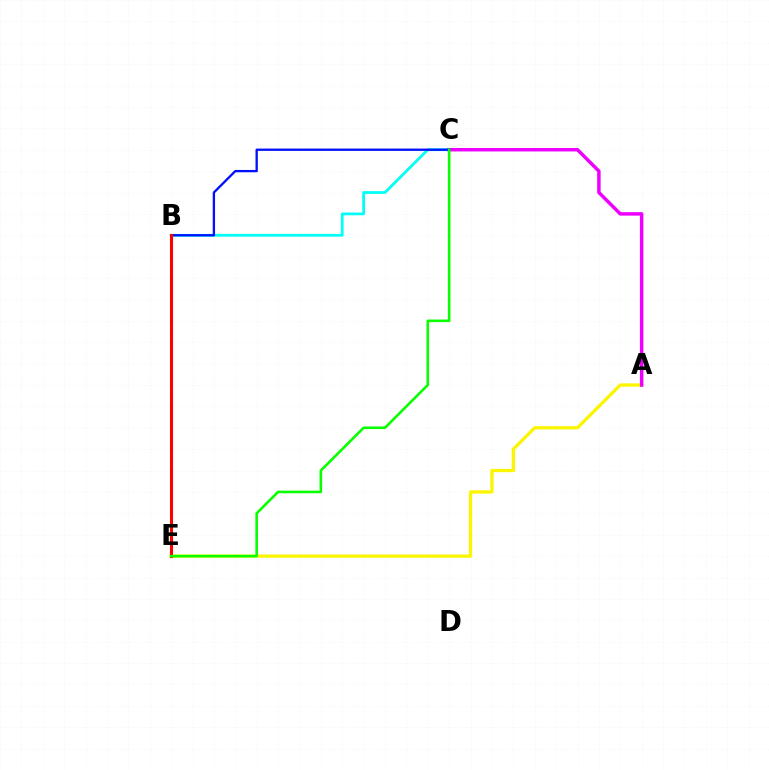{('B', 'C'): [{'color': '#00fff6', 'line_style': 'solid', 'thickness': 1.98}, {'color': '#0010ff', 'line_style': 'solid', 'thickness': 1.67}], ('A', 'E'): [{'color': '#fcf500', 'line_style': 'solid', 'thickness': 2.36}], ('A', 'C'): [{'color': '#ee00ff', 'line_style': 'solid', 'thickness': 2.5}], ('B', 'E'): [{'color': '#ff0000', 'line_style': 'solid', 'thickness': 2.21}], ('C', 'E'): [{'color': '#08ff00', 'line_style': 'solid', 'thickness': 1.87}]}